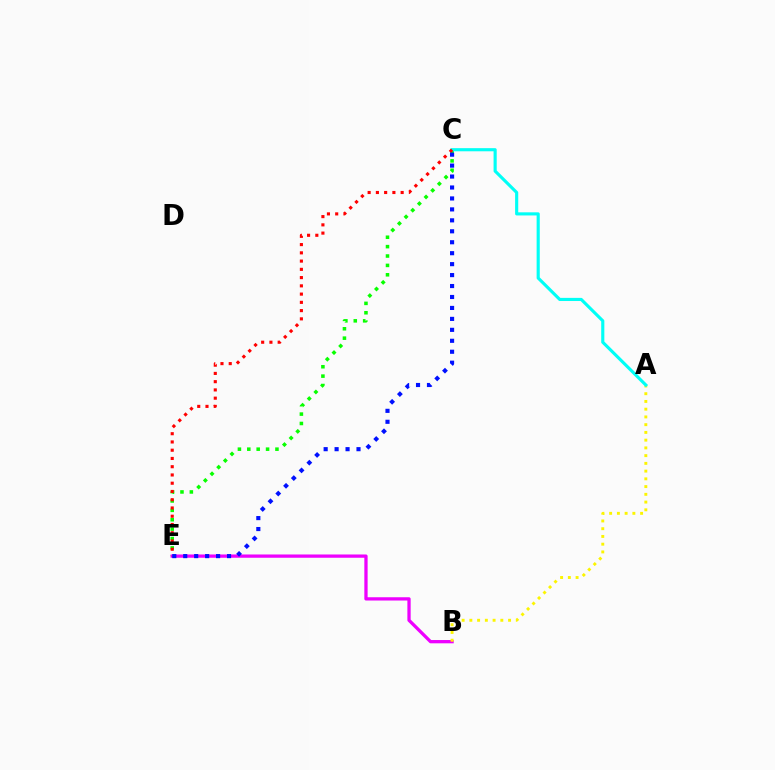{('C', 'E'): [{'color': '#08ff00', 'line_style': 'dotted', 'thickness': 2.55}, {'color': '#ff0000', 'line_style': 'dotted', 'thickness': 2.24}, {'color': '#0010ff', 'line_style': 'dotted', 'thickness': 2.97}], ('B', 'E'): [{'color': '#ee00ff', 'line_style': 'solid', 'thickness': 2.36}], ('A', 'B'): [{'color': '#fcf500', 'line_style': 'dotted', 'thickness': 2.1}], ('A', 'C'): [{'color': '#00fff6', 'line_style': 'solid', 'thickness': 2.25}]}